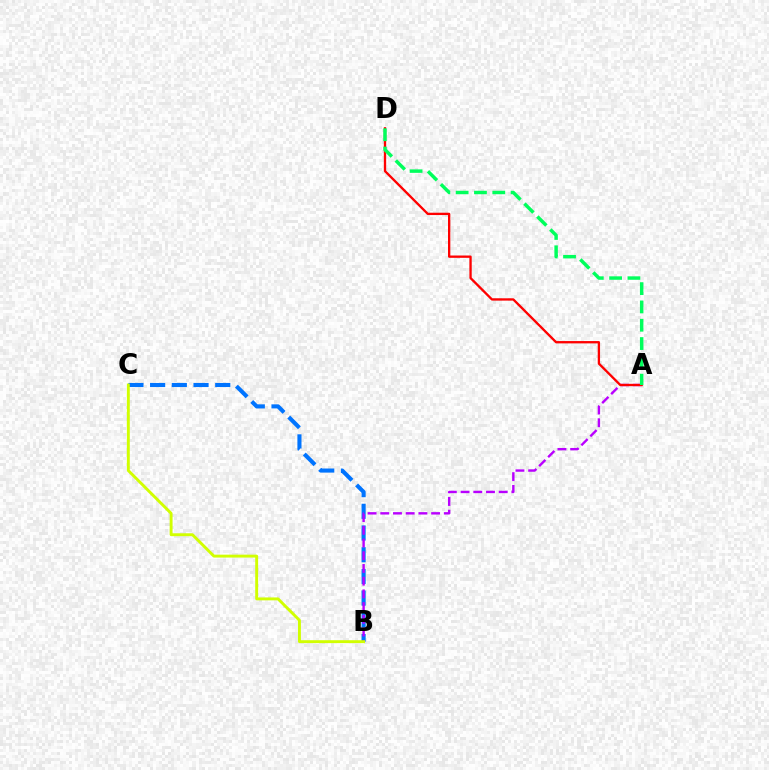{('B', 'C'): [{'color': '#0074ff', 'line_style': 'dashed', 'thickness': 2.95}, {'color': '#d1ff00', 'line_style': 'solid', 'thickness': 2.09}], ('A', 'B'): [{'color': '#b900ff', 'line_style': 'dashed', 'thickness': 1.73}], ('A', 'D'): [{'color': '#ff0000', 'line_style': 'solid', 'thickness': 1.67}, {'color': '#00ff5c', 'line_style': 'dashed', 'thickness': 2.49}]}